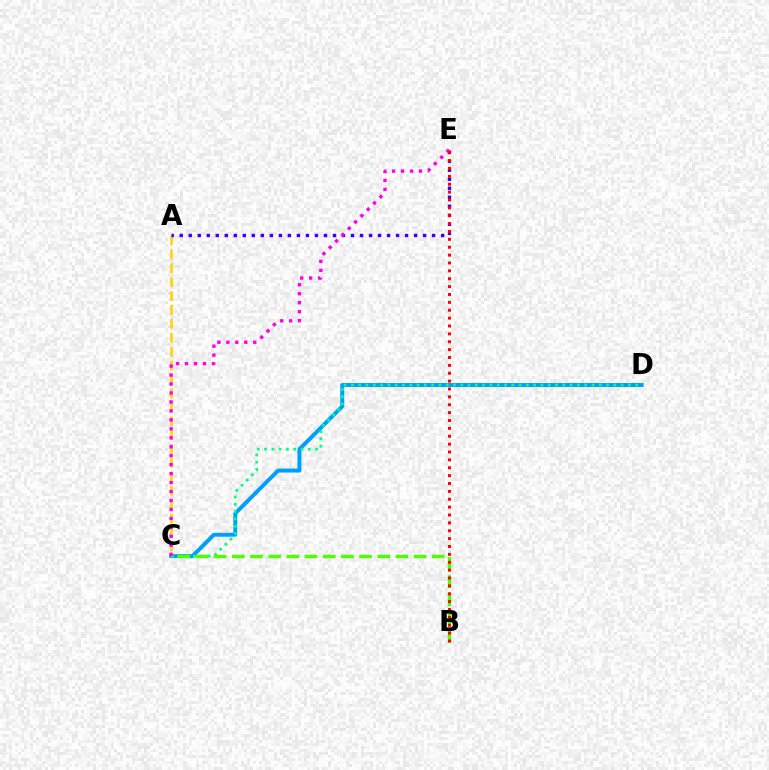{('A', 'C'): [{'color': '#ffd500', 'line_style': 'dashed', 'thickness': 1.89}], ('C', 'D'): [{'color': '#009eff', 'line_style': 'solid', 'thickness': 2.84}, {'color': '#00ff86', 'line_style': 'dotted', 'thickness': 1.98}], ('A', 'E'): [{'color': '#3700ff', 'line_style': 'dotted', 'thickness': 2.45}], ('B', 'C'): [{'color': '#4fff00', 'line_style': 'dashed', 'thickness': 2.47}], ('C', 'E'): [{'color': '#ff00ed', 'line_style': 'dotted', 'thickness': 2.43}], ('B', 'E'): [{'color': '#ff0000', 'line_style': 'dotted', 'thickness': 2.14}]}